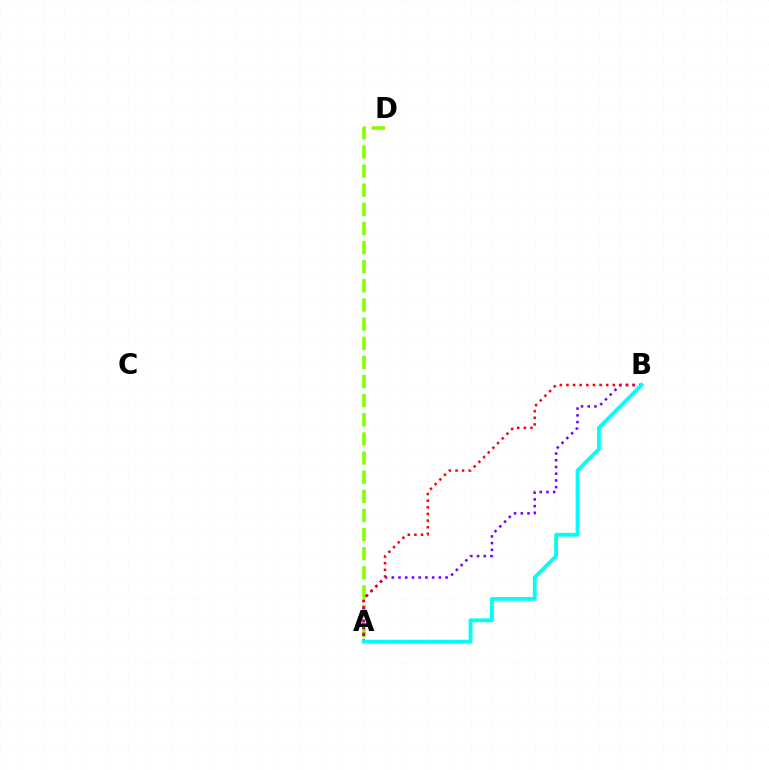{('A', 'D'): [{'color': '#84ff00', 'line_style': 'dashed', 'thickness': 2.6}], ('A', 'B'): [{'color': '#7200ff', 'line_style': 'dotted', 'thickness': 1.83}, {'color': '#ff0000', 'line_style': 'dotted', 'thickness': 1.8}, {'color': '#00fff6', 'line_style': 'solid', 'thickness': 2.74}]}